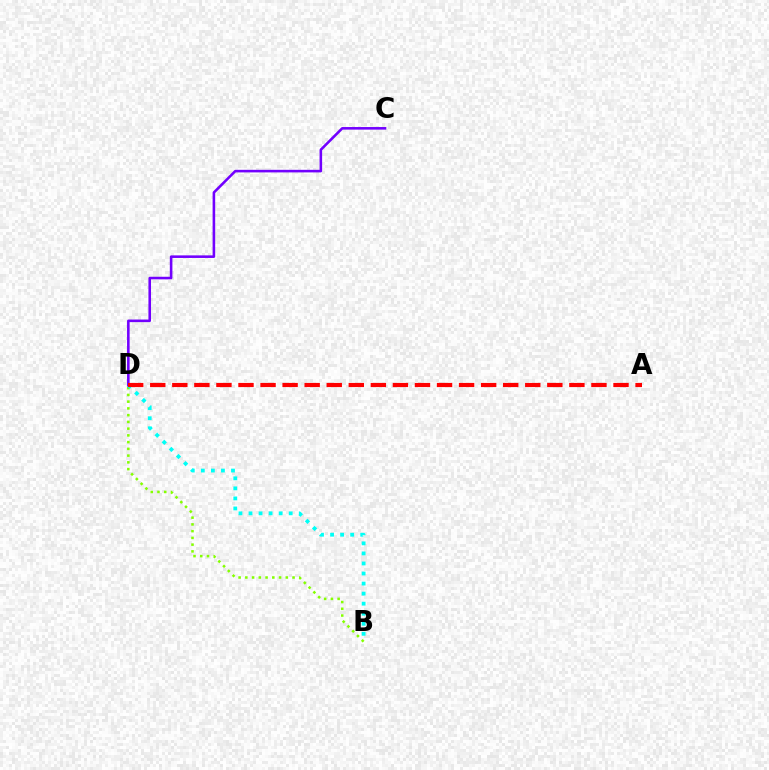{('B', 'D'): [{'color': '#84ff00', 'line_style': 'dotted', 'thickness': 1.83}, {'color': '#00fff6', 'line_style': 'dotted', 'thickness': 2.73}], ('C', 'D'): [{'color': '#7200ff', 'line_style': 'solid', 'thickness': 1.86}], ('A', 'D'): [{'color': '#ff0000', 'line_style': 'dashed', 'thickness': 3.0}]}